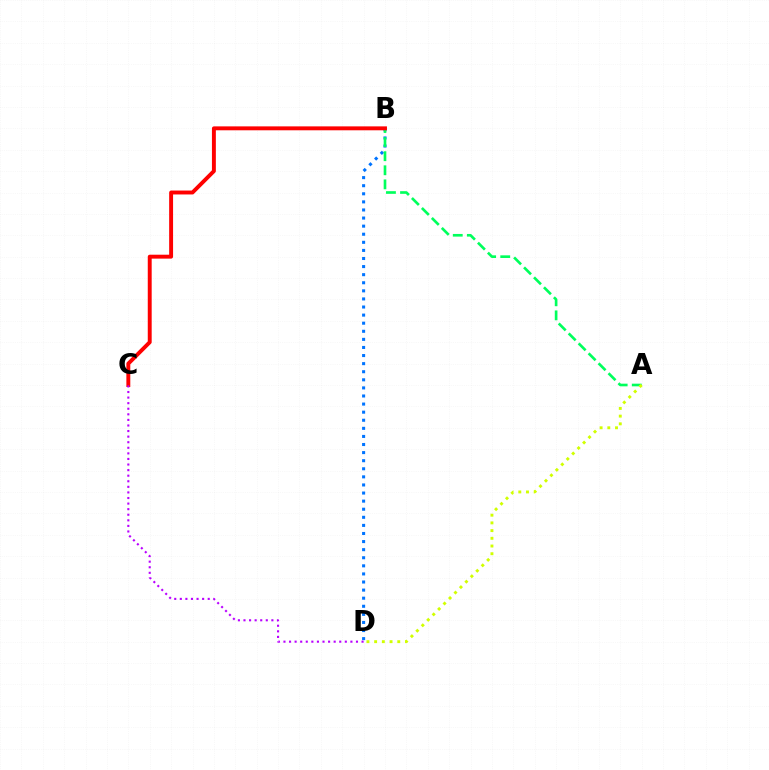{('B', 'D'): [{'color': '#0074ff', 'line_style': 'dotted', 'thickness': 2.2}], ('A', 'B'): [{'color': '#00ff5c', 'line_style': 'dashed', 'thickness': 1.91}], ('A', 'D'): [{'color': '#d1ff00', 'line_style': 'dotted', 'thickness': 2.09}], ('B', 'C'): [{'color': '#ff0000', 'line_style': 'solid', 'thickness': 2.82}], ('C', 'D'): [{'color': '#b900ff', 'line_style': 'dotted', 'thickness': 1.52}]}